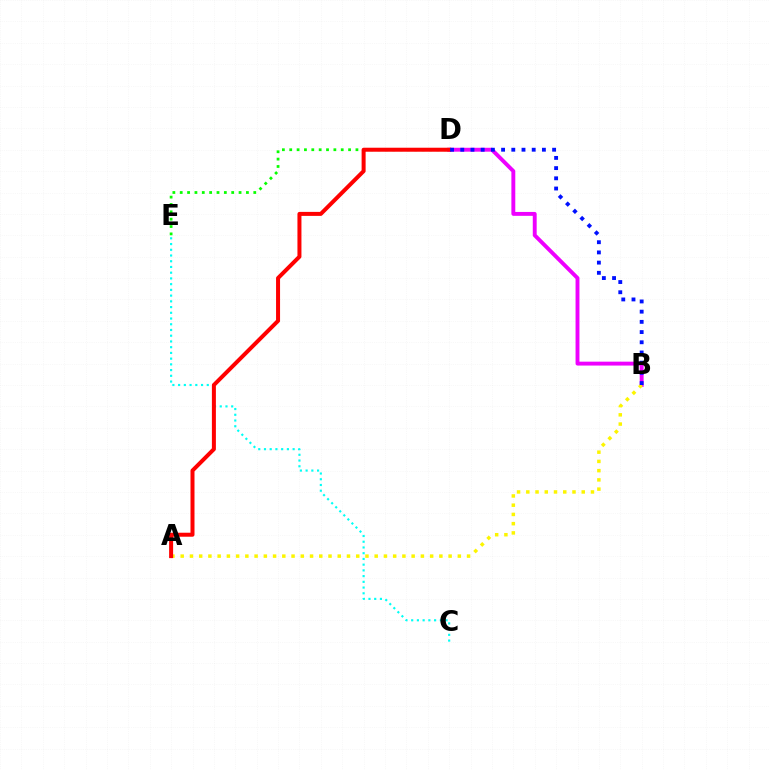{('B', 'D'): [{'color': '#ee00ff', 'line_style': 'solid', 'thickness': 2.8}, {'color': '#0010ff', 'line_style': 'dotted', 'thickness': 2.77}], ('A', 'B'): [{'color': '#fcf500', 'line_style': 'dotted', 'thickness': 2.51}], ('C', 'E'): [{'color': '#00fff6', 'line_style': 'dotted', 'thickness': 1.56}], ('D', 'E'): [{'color': '#08ff00', 'line_style': 'dotted', 'thickness': 2.0}], ('A', 'D'): [{'color': '#ff0000', 'line_style': 'solid', 'thickness': 2.88}]}